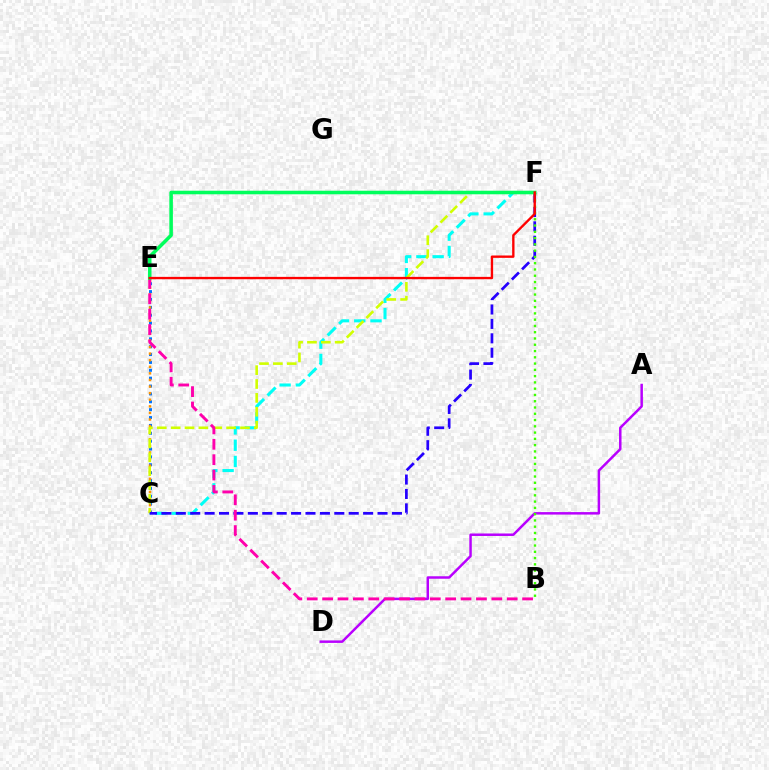{('A', 'D'): [{'color': '#b900ff', 'line_style': 'solid', 'thickness': 1.79}], ('C', 'E'): [{'color': '#0074ff', 'line_style': 'dotted', 'thickness': 2.14}, {'color': '#ff9400', 'line_style': 'dotted', 'thickness': 1.79}], ('C', 'F'): [{'color': '#00fff6', 'line_style': 'dashed', 'thickness': 2.21}, {'color': '#d1ff00', 'line_style': 'dashed', 'thickness': 1.88}, {'color': '#2500ff', 'line_style': 'dashed', 'thickness': 1.96}], ('B', 'E'): [{'color': '#ff00ac', 'line_style': 'dashed', 'thickness': 2.09}], ('B', 'F'): [{'color': '#3dff00', 'line_style': 'dotted', 'thickness': 1.7}], ('E', 'F'): [{'color': '#00ff5c', 'line_style': 'solid', 'thickness': 2.56}, {'color': '#ff0000', 'line_style': 'solid', 'thickness': 1.7}]}